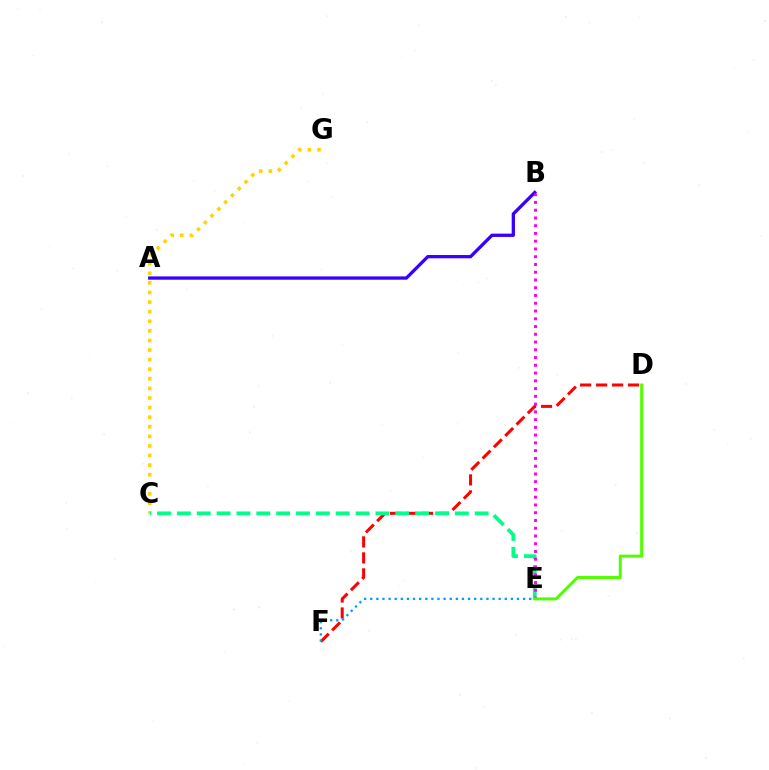{('C', 'G'): [{'color': '#ffd500', 'line_style': 'dotted', 'thickness': 2.61}], ('D', 'F'): [{'color': '#ff0000', 'line_style': 'dashed', 'thickness': 2.17}], ('A', 'B'): [{'color': '#3700ff', 'line_style': 'solid', 'thickness': 2.37}], ('C', 'E'): [{'color': '#00ff86', 'line_style': 'dashed', 'thickness': 2.7}], ('B', 'E'): [{'color': '#ff00ed', 'line_style': 'dotted', 'thickness': 2.11}], ('D', 'E'): [{'color': '#4fff00', 'line_style': 'solid', 'thickness': 2.14}], ('E', 'F'): [{'color': '#009eff', 'line_style': 'dotted', 'thickness': 1.66}]}